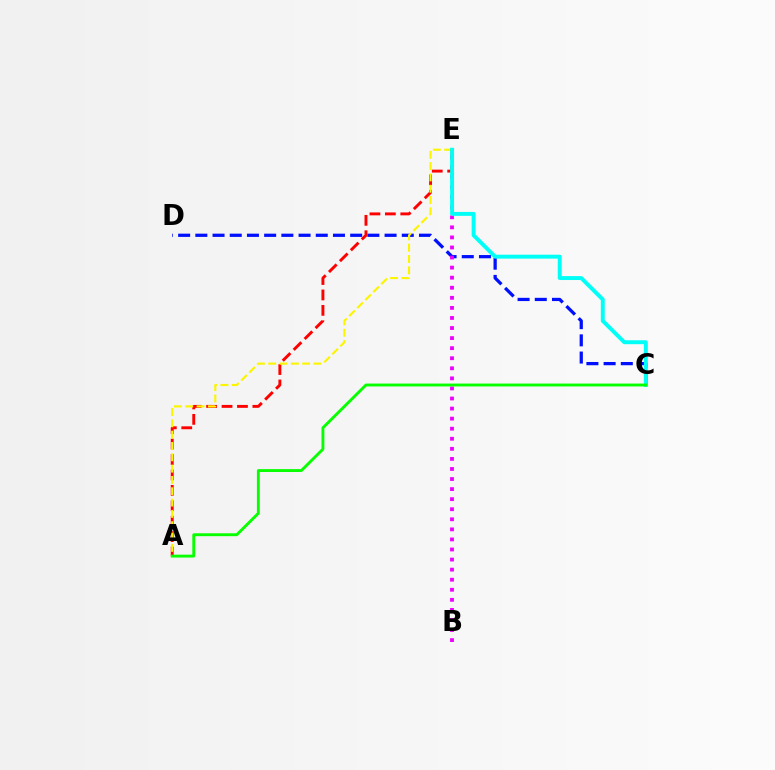{('C', 'D'): [{'color': '#0010ff', 'line_style': 'dashed', 'thickness': 2.34}], ('B', 'E'): [{'color': '#ee00ff', 'line_style': 'dotted', 'thickness': 2.74}], ('A', 'E'): [{'color': '#ff0000', 'line_style': 'dashed', 'thickness': 2.09}, {'color': '#fcf500', 'line_style': 'dashed', 'thickness': 1.54}], ('C', 'E'): [{'color': '#00fff6', 'line_style': 'solid', 'thickness': 2.83}], ('A', 'C'): [{'color': '#08ff00', 'line_style': 'solid', 'thickness': 2.08}]}